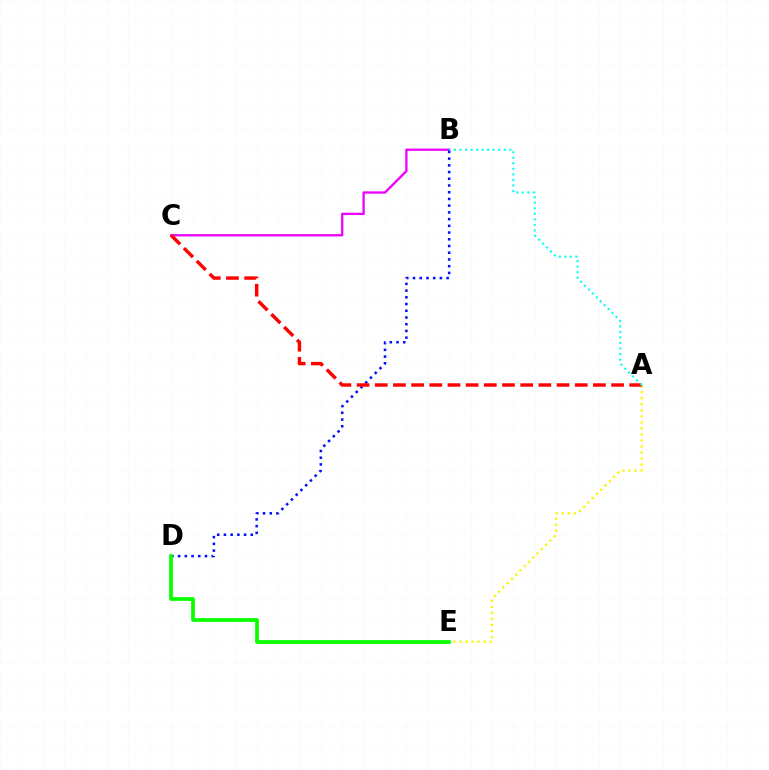{('B', 'C'): [{'color': '#ee00ff', 'line_style': 'solid', 'thickness': 1.67}], ('A', 'E'): [{'color': '#fcf500', 'line_style': 'dotted', 'thickness': 1.64}], ('B', 'D'): [{'color': '#0010ff', 'line_style': 'dotted', 'thickness': 1.83}], ('A', 'C'): [{'color': '#ff0000', 'line_style': 'dashed', 'thickness': 2.47}], ('A', 'B'): [{'color': '#00fff6', 'line_style': 'dotted', 'thickness': 1.5}], ('D', 'E'): [{'color': '#08ff00', 'line_style': 'solid', 'thickness': 2.69}]}